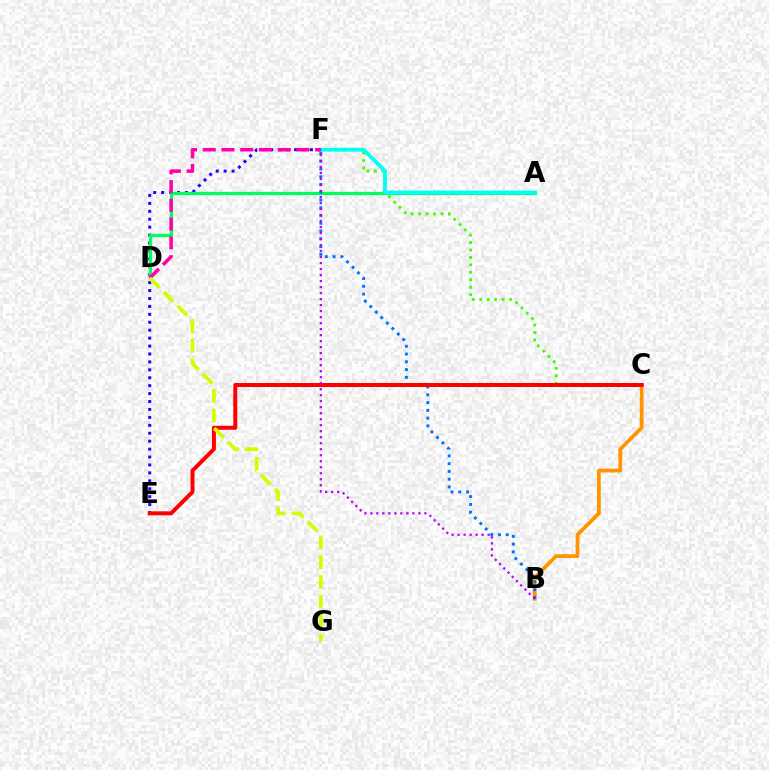{('B', 'C'): [{'color': '#ff9400', 'line_style': 'solid', 'thickness': 2.71}], ('C', 'F'): [{'color': '#3dff00', 'line_style': 'dotted', 'thickness': 2.02}], ('E', 'F'): [{'color': '#2500ff', 'line_style': 'dotted', 'thickness': 2.15}], ('A', 'D'): [{'color': '#00ff5c', 'line_style': 'solid', 'thickness': 2.36}], ('A', 'F'): [{'color': '#00fff6', 'line_style': 'solid', 'thickness': 2.75}], ('D', 'F'): [{'color': '#ff00ac', 'line_style': 'dashed', 'thickness': 2.55}], ('B', 'F'): [{'color': '#0074ff', 'line_style': 'dotted', 'thickness': 2.11}, {'color': '#b900ff', 'line_style': 'dotted', 'thickness': 1.63}], ('C', 'E'): [{'color': '#ff0000', 'line_style': 'solid', 'thickness': 2.86}], ('D', 'G'): [{'color': '#d1ff00', 'line_style': 'dashed', 'thickness': 2.67}]}